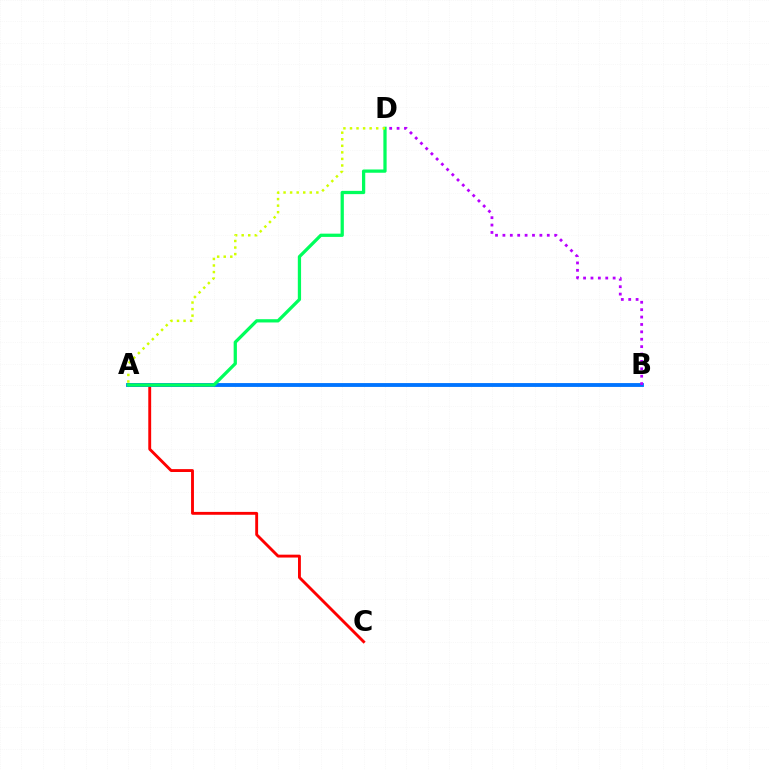{('A', 'C'): [{'color': '#ff0000', 'line_style': 'solid', 'thickness': 2.07}], ('A', 'B'): [{'color': '#0074ff', 'line_style': 'solid', 'thickness': 2.77}], ('A', 'D'): [{'color': '#00ff5c', 'line_style': 'solid', 'thickness': 2.35}, {'color': '#d1ff00', 'line_style': 'dotted', 'thickness': 1.78}], ('B', 'D'): [{'color': '#b900ff', 'line_style': 'dotted', 'thickness': 2.01}]}